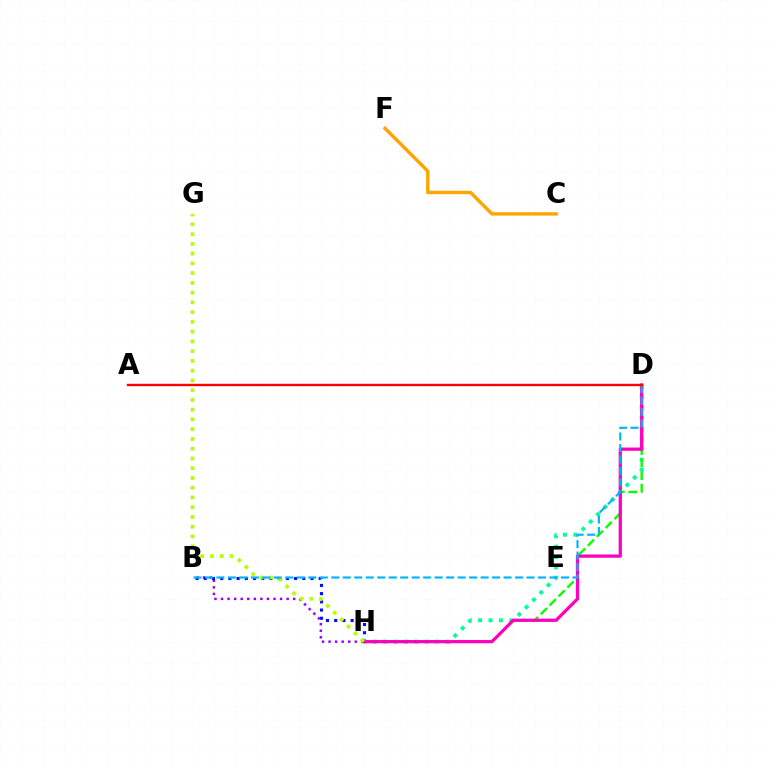{('C', 'F'): [{'color': '#ffa500', 'line_style': 'solid', 'thickness': 2.46}], ('B', 'H'): [{'color': '#9b00ff', 'line_style': 'dotted', 'thickness': 1.78}, {'color': '#0010ff', 'line_style': 'dotted', 'thickness': 2.23}], ('D', 'H'): [{'color': '#00ff9d', 'line_style': 'dotted', 'thickness': 2.82}, {'color': '#08ff00', 'line_style': 'dashed', 'thickness': 1.71}, {'color': '#ff00bd', 'line_style': 'solid', 'thickness': 2.34}], ('G', 'H'): [{'color': '#b3ff00', 'line_style': 'dotted', 'thickness': 2.65}], ('B', 'D'): [{'color': '#00b5ff', 'line_style': 'dashed', 'thickness': 1.56}], ('A', 'D'): [{'color': '#ff0000', 'line_style': 'solid', 'thickness': 1.72}]}